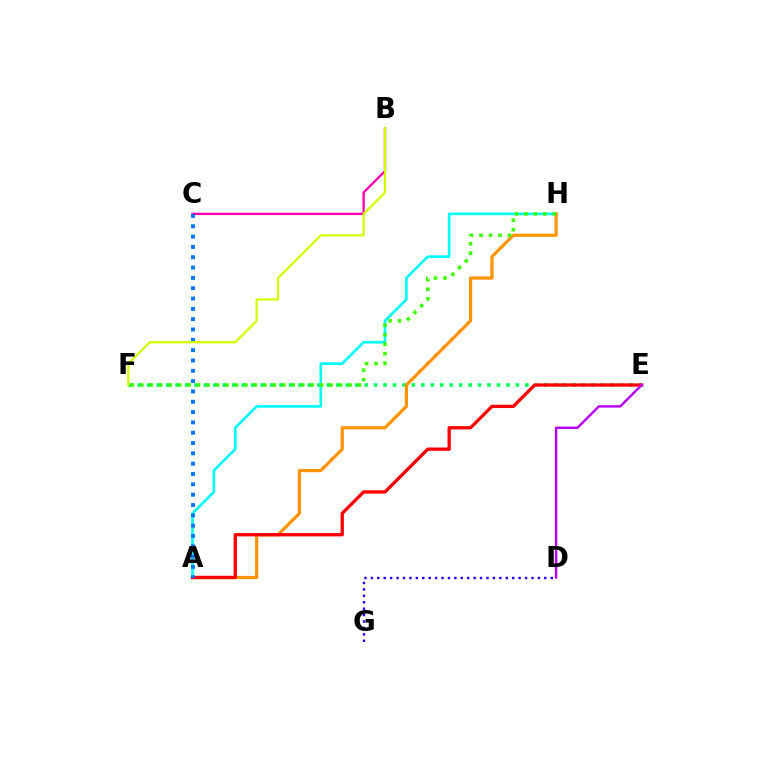{('E', 'F'): [{'color': '#00ff5c', 'line_style': 'dotted', 'thickness': 2.57}], ('A', 'H'): [{'color': '#00fff6', 'line_style': 'solid', 'thickness': 1.92}, {'color': '#ff9400', 'line_style': 'solid', 'thickness': 2.32}], ('A', 'E'): [{'color': '#ff0000', 'line_style': 'solid', 'thickness': 2.38}], ('B', 'C'): [{'color': '#ff00ac', 'line_style': 'solid', 'thickness': 1.67}], ('A', 'C'): [{'color': '#0074ff', 'line_style': 'dotted', 'thickness': 2.8}], ('F', 'H'): [{'color': '#3dff00', 'line_style': 'dotted', 'thickness': 2.57}], ('D', 'G'): [{'color': '#2500ff', 'line_style': 'dotted', 'thickness': 1.75}], ('B', 'F'): [{'color': '#d1ff00', 'line_style': 'solid', 'thickness': 1.63}], ('D', 'E'): [{'color': '#b900ff', 'line_style': 'solid', 'thickness': 1.73}]}